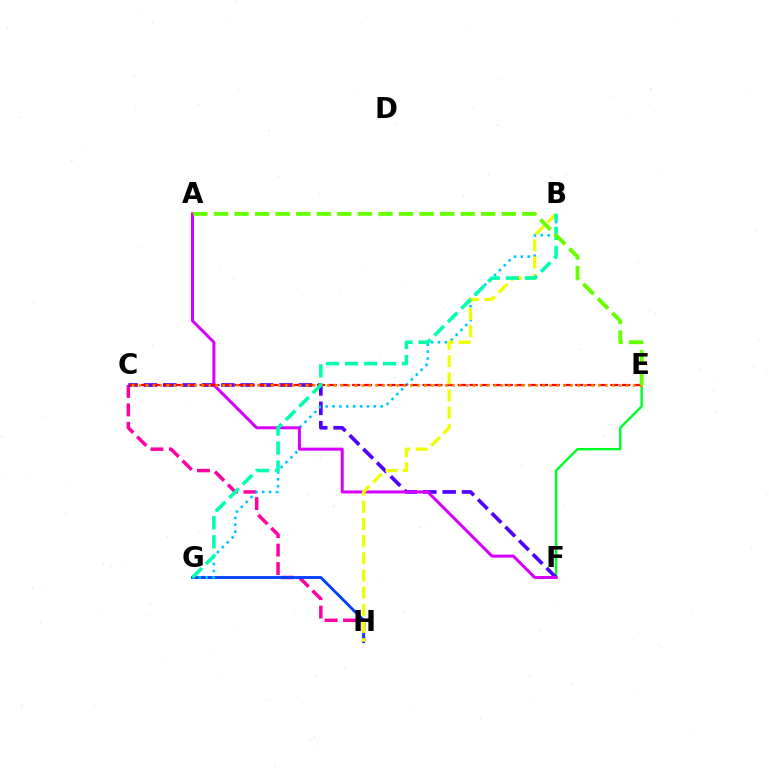{('E', 'F'): [{'color': '#00ff27', 'line_style': 'solid', 'thickness': 1.74}], ('C', 'H'): [{'color': '#ff00a0', 'line_style': 'dashed', 'thickness': 2.51}], ('C', 'F'): [{'color': '#4f00ff', 'line_style': 'dashed', 'thickness': 2.63}], ('G', 'H'): [{'color': '#003fff', 'line_style': 'solid', 'thickness': 2.04}], ('B', 'G'): [{'color': '#00c7ff', 'line_style': 'dotted', 'thickness': 1.87}, {'color': '#00ffaf', 'line_style': 'dashed', 'thickness': 2.58}], ('A', 'F'): [{'color': '#d600ff', 'line_style': 'solid', 'thickness': 2.17}], ('C', 'E'): [{'color': '#ff0000', 'line_style': 'dashed', 'thickness': 1.59}, {'color': '#ff8800', 'line_style': 'dotted', 'thickness': 1.89}], ('B', 'H'): [{'color': '#eeff00', 'line_style': 'dashed', 'thickness': 2.33}], ('A', 'E'): [{'color': '#66ff00', 'line_style': 'dashed', 'thickness': 2.79}]}